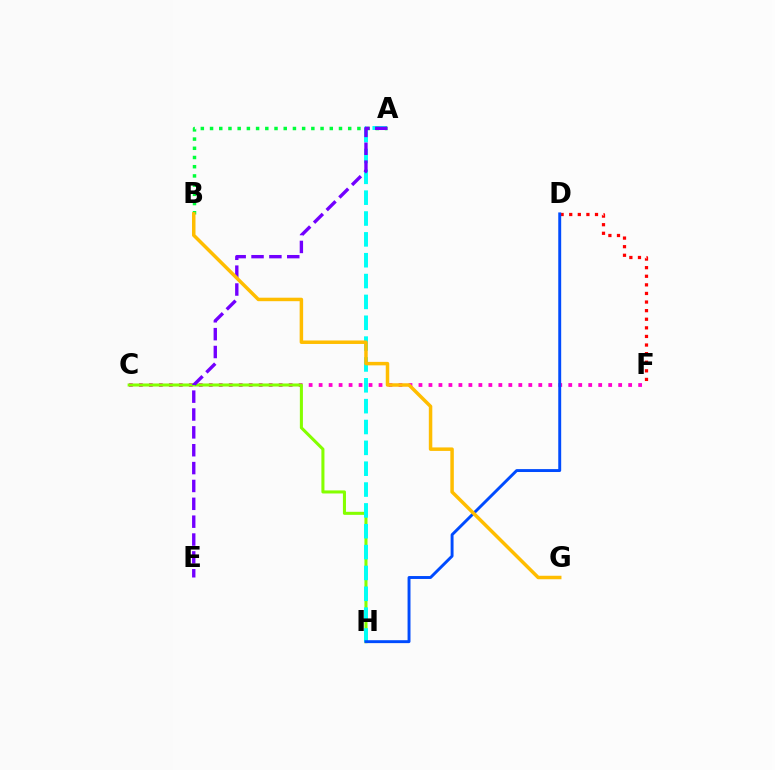{('C', 'F'): [{'color': '#ff00cf', 'line_style': 'dotted', 'thickness': 2.71}], ('D', 'F'): [{'color': '#ff0000', 'line_style': 'dotted', 'thickness': 2.34}], ('C', 'H'): [{'color': '#84ff00', 'line_style': 'solid', 'thickness': 2.2}], ('A', 'H'): [{'color': '#00fff6', 'line_style': 'dashed', 'thickness': 2.83}], ('A', 'B'): [{'color': '#00ff39', 'line_style': 'dotted', 'thickness': 2.5}], ('D', 'H'): [{'color': '#004bff', 'line_style': 'solid', 'thickness': 2.1}], ('A', 'E'): [{'color': '#7200ff', 'line_style': 'dashed', 'thickness': 2.43}], ('B', 'G'): [{'color': '#ffbd00', 'line_style': 'solid', 'thickness': 2.51}]}